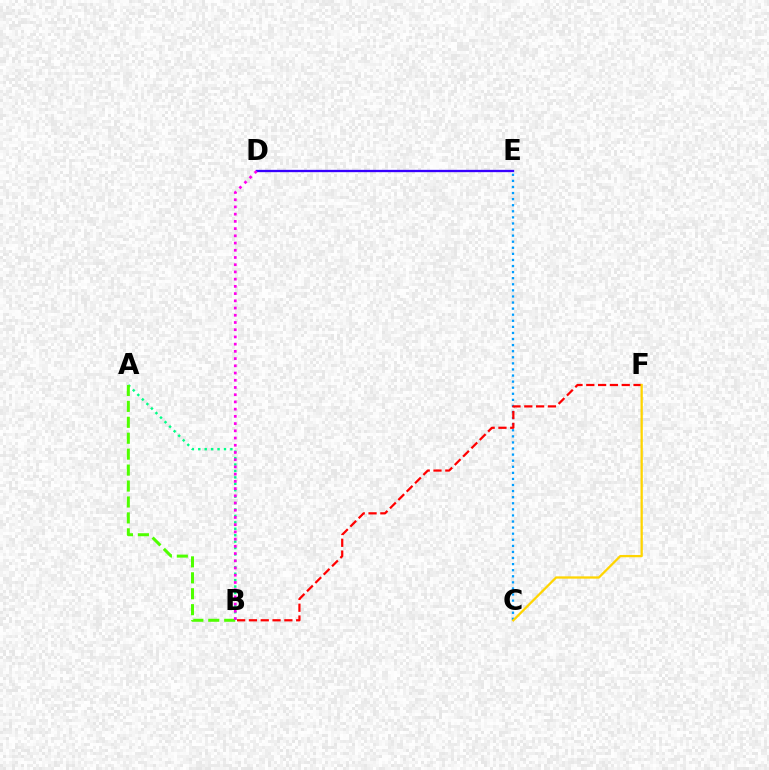{('C', 'E'): [{'color': '#009eff', 'line_style': 'dotted', 'thickness': 1.65}], ('A', 'B'): [{'color': '#00ff86', 'line_style': 'dotted', 'thickness': 1.74}, {'color': '#4fff00', 'line_style': 'dashed', 'thickness': 2.16}], ('B', 'F'): [{'color': '#ff0000', 'line_style': 'dashed', 'thickness': 1.6}], ('C', 'F'): [{'color': '#ffd500', 'line_style': 'solid', 'thickness': 1.64}], ('D', 'E'): [{'color': '#3700ff', 'line_style': 'solid', 'thickness': 1.66}], ('B', 'D'): [{'color': '#ff00ed', 'line_style': 'dotted', 'thickness': 1.96}]}